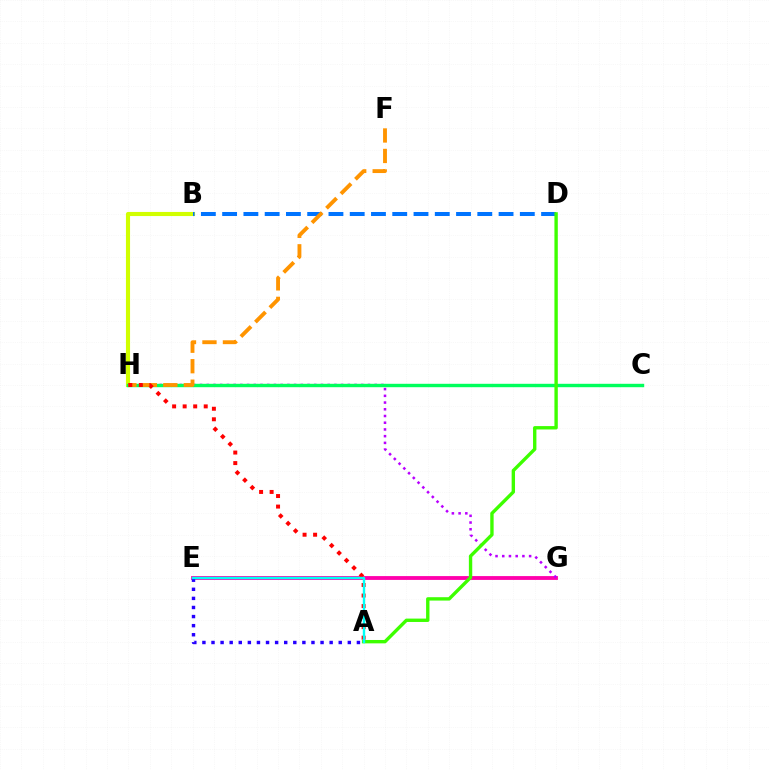{('B', 'H'): [{'color': '#d1ff00', 'line_style': 'solid', 'thickness': 2.96}], ('B', 'D'): [{'color': '#0074ff', 'line_style': 'dashed', 'thickness': 2.89}], ('E', 'G'): [{'color': '#ff00ac', 'line_style': 'solid', 'thickness': 2.76}], ('G', 'H'): [{'color': '#b900ff', 'line_style': 'dotted', 'thickness': 1.83}], ('C', 'H'): [{'color': '#00ff5c', 'line_style': 'solid', 'thickness': 2.45}], ('F', 'H'): [{'color': '#ff9400', 'line_style': 'dashed', 'thickness': 2.78}], ('A', 'D'): [{'color': '#3dff00', 'line_style': 'solid', 'thickness': 2.43}], ('A', 'H'): [{'color': '#ff0000', 'line_style': 'dotted', 'thickness': 2.86}], ('A', 'E'): [{'color': '#2500ff', 'line_style': 'dotted', 'thickness': 2.47}, {'color': '#00fff6', 'line_style': 'solid', 'thickness': 1.73}]}